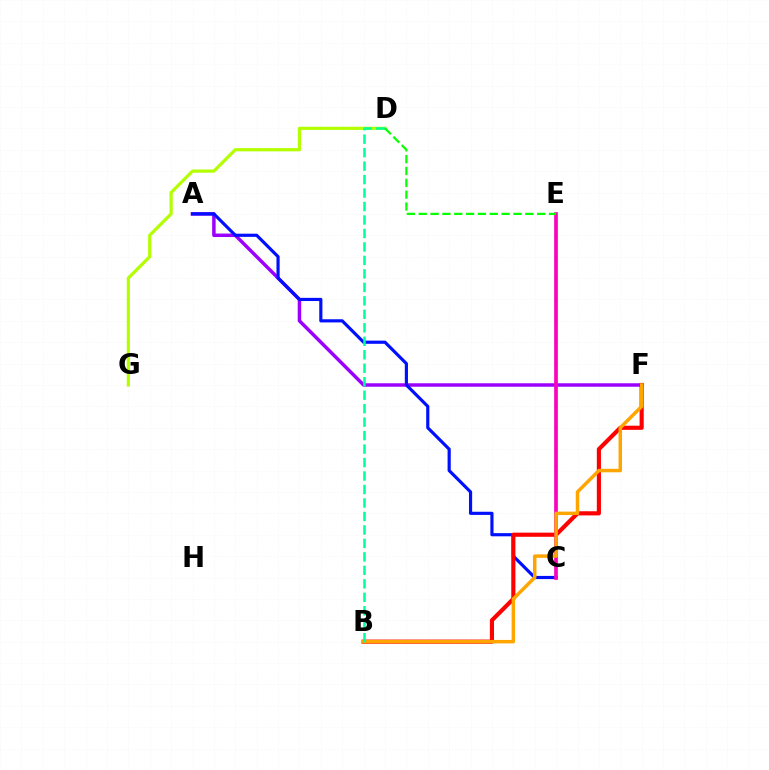{('D', 'G'): [{'color': '#b3ff00', 'line_style': 'solid', 'thickness': 2.3}], ('A', 'F'): [{'color': '#9b00ff', 'line_style': 'solid', 'thickness': 2.5}], ('A', 'C'): [{'color': '#0010ff', 'line_style': 'solid', 'thickness': 2.28}], ('C', 'E'): [{'color': '#00b5ff', 'line_style': 'solid', 'thickness': 1.68}, {'color': '#ff00bd', 'line_style': 'solid', 'thickness': 2.63}], ('B', 'F'): [{'color': '#ff0000', 'line_style': 'solid', 'thickness': 2.98}, {'color': '#ffa500', 'line_style': 'solid', 'thickness': 2.5}], ('B', 'D'): [{'color': '#00ff9d', 'line_style': 'dashed', 'thickness': 1.83}], ('D', 'E'): [{'color': '#08ff00', 'line_style': 'dashed', 'thickness': 1.61}]}